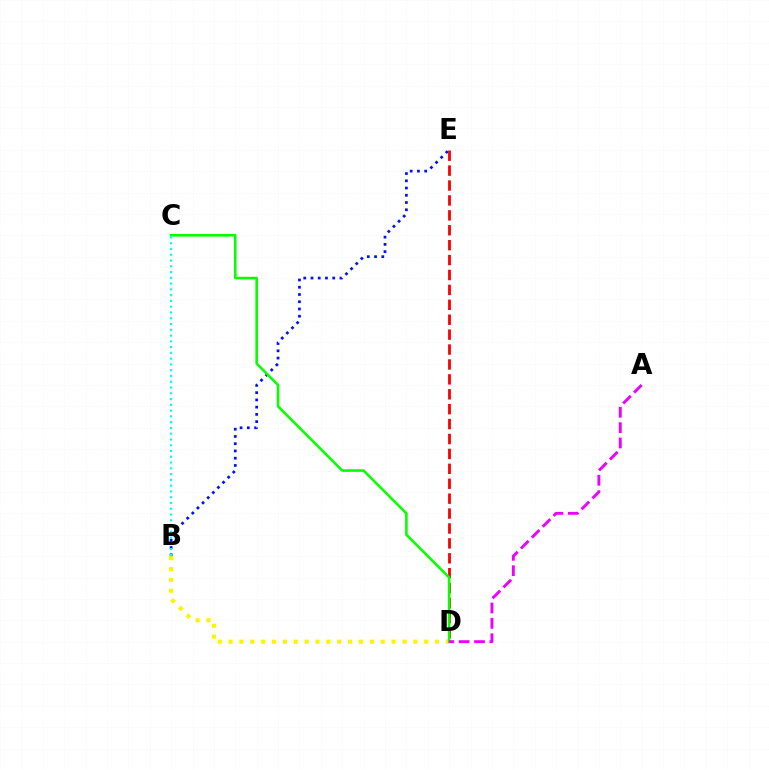{('B', 'D'): [{'color': '#fcf500', 'line_style': 'dotted', 'thickness': 2.95}], ('B', 'E'): [{'color': '#0010ff', 'line_style': 'dotted', 'thickness': 1.97}], ('D', 'E'): [{'color': '#ff0000', 'line_style': 'dashed', 'thickness': 2.03}], ('C', 'D'): [{'color': '#08ff00', 'line_style': 'solid', 'thickness': 1.86}], ('A', 'D'): [{'color': '#ee00ff', 'line_style': 'dashed', 'thickness': 2.09}], ('B', 'C'): [{'color': '#00fff6', 'line_style': 'dotted', 'thickness': 1.57}]}